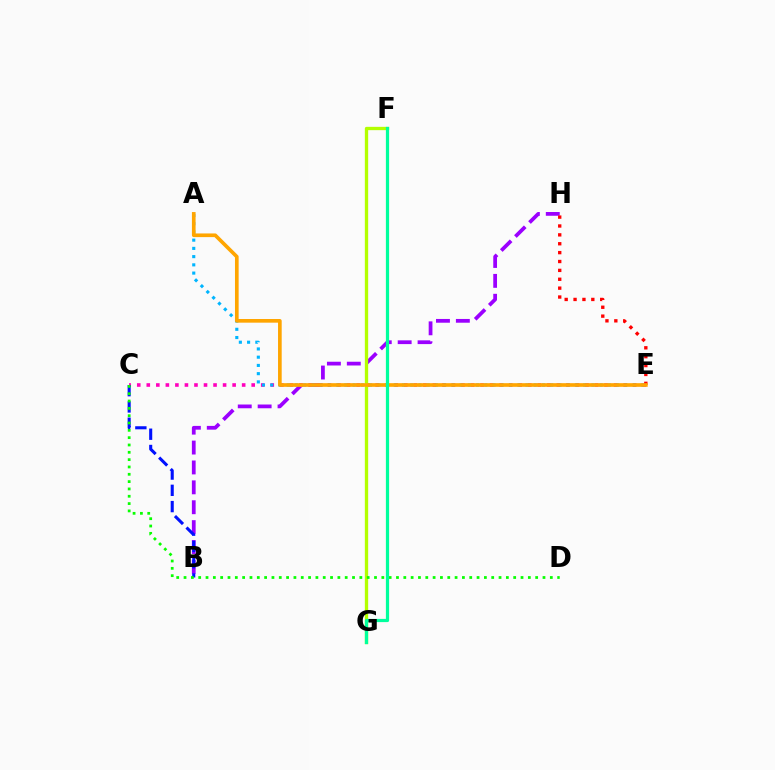{('B', 'H'): [{'color': '#9b00ff', 'line_style': 'dashed', 'thickness': 2.7}], ('C', 'E'): [{'color': '#ff00bd', 'line_style': 'dotted', 'thickness': 2.59}], ('B', 'C'): [{'color': '#0010ff', 'line_style': 'dashed', 'thickness': 2.21}], ('F', 'G'): [{'color': '#b3ff00', 'line_style': 'solid', 'thickness': 2.39}, {'color': '#00ff9d', 'line_style': 'solid', 'thickness': 2.32}], ('A', 'E'): [{'color': '#00b5ff', 'line_style': 'dotted', 'thickness': 2.24}, {'color': '#ffa500', 'line_style': 'solid', 'thickness': 2.64}], ('C', 'D'): [{'color': '#08ff00', 'line_style': 'dotted', 'thickness': 1.99}], ('E', 'H'): [{'color': '#ff0000', 'line_style': 'dotted', 'thickness': 2.41}]}